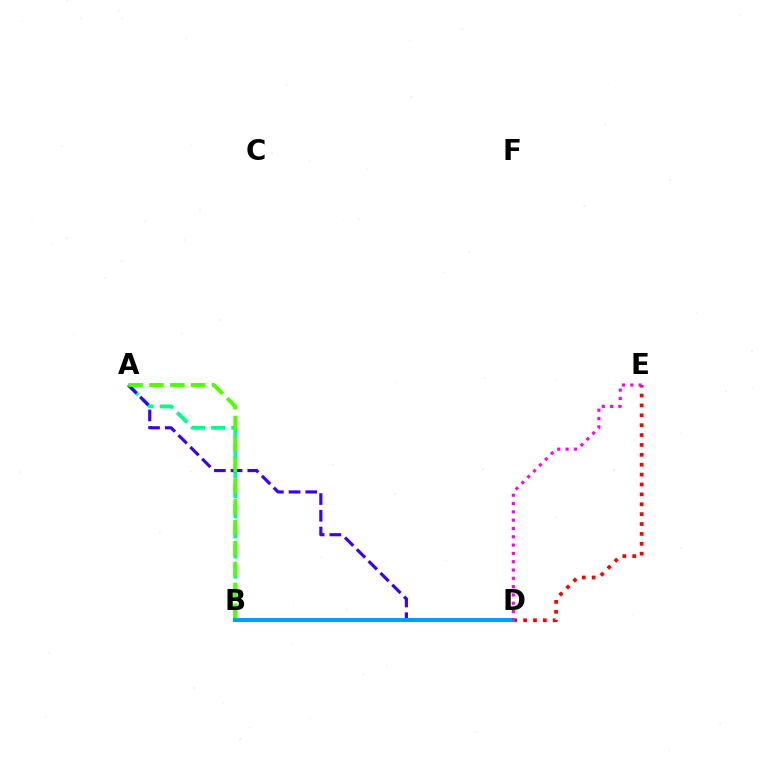{('A', 'B'): [{'color': '#00ff86', 'line_style': 'dashed', 'thickness': 2.73}, {'color': '#4fff00', 'line_style': 'dashed', 'thickness': 2.83}], ('B', 'D'): [{'color': '#ffd500', 'line_style': 'dashed', 'thickness': 2.66}, {'color': '#009eff', 'line_style': 'solid', 'thickness': 2.92}], ('D', 'E'): [{'color': '#ff0000', 'line_style': 'dotted', 'thickness': 2.69}, {'color': '#ff00ed', 'line_style': 'dotted', 'thickness': 2.26}], ('A', 'D'): [{'color': '#3700ff', 'line_style': 'dashed', 'thickness': 2.27}]}